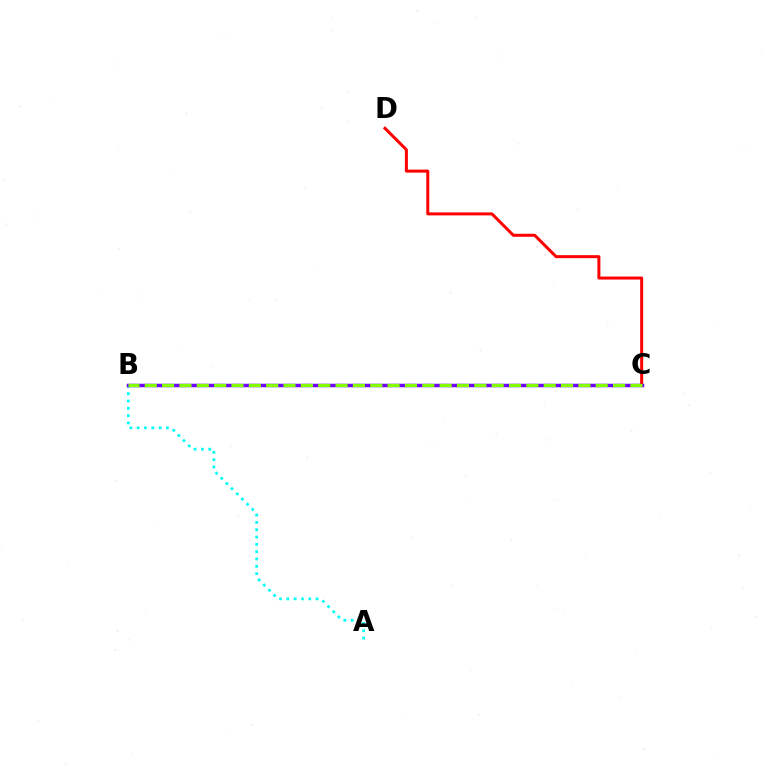{('A', 'B'): [{'color': '#00fff6', 'line_style': 'dotted', 'thickness': 1.99}], ('C', 'D'): [{'color': '#ff0000', 'line_style': 'solid', 'thickness': 2.16}], ('B', 'C'): [{'color': '#7200ff', 'line_style': 'solid', 'thickness': 2.51}, {'color': '#84ff00', 'line_style': 'dashed', 'thickness': 2.36}]}